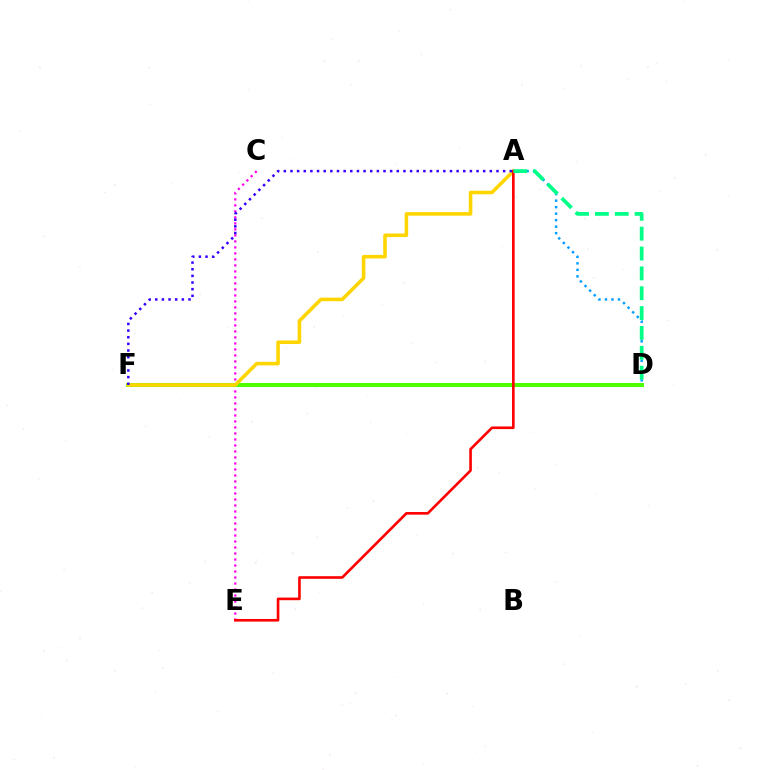{('C', 'E'): [{'color': '#ff00ed', 'line_style': 'dotted', 'thickness': 1.63}], ('D', 'F'): [{'color': '#4fff00', 'line_style': 'solid', 'thickness': 2.89}], ('A', 'D'): [{'color': '#009eff', 'line_style': 'dotted', 'thickness': 1.77}, {'color': '#00ff86', 'line_style': 'dashed', 'thickness': 2.7}], ('A', 'F'): [{'color': '#ffd500', 'line_style': 'solid', 'thickness': 2.56}, {'color': '#3700ff', 'line_style': 'dotted', 'thickness': 1.81}], ('A', 'E'): [{'color': '#ff0000', 'line_style': 'solid', 'thickness': 1.89}]}